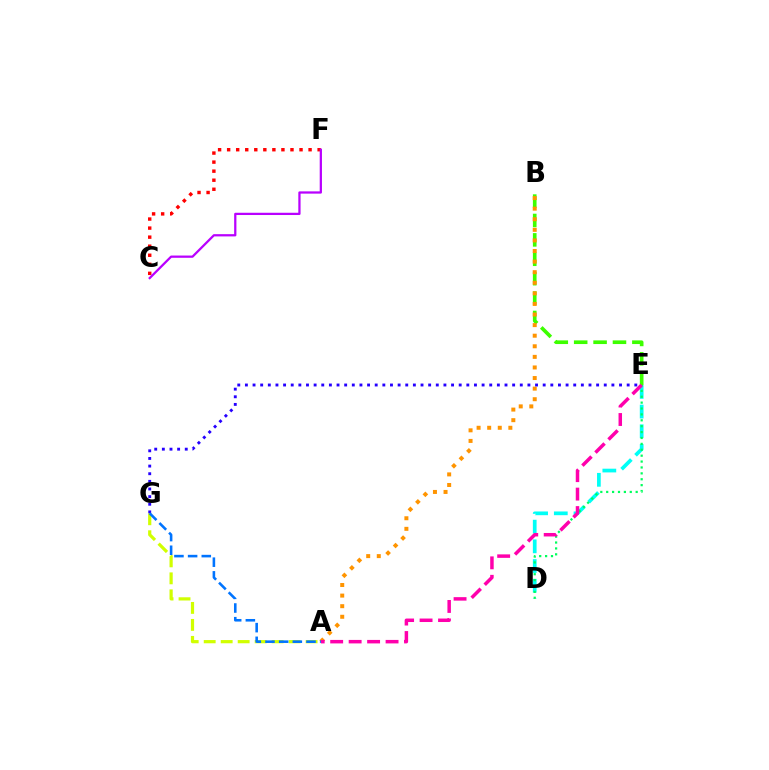{('C', 'F'): [{'color': '#ff0000', 'line_style': 'dotted', 'thickness': 2.46}, {'color': '#b900ff', 'line_style': 'solid', 'thickness': 1.62}], ('B', 'E'): [{'color': '#3dff00', 'line_style': 'dashed', 'thickness': 2.64}], ('A', 'B'): [{'color': '#ff9400', 'line_style': 'dotted', 'thickness': 2.88}], ('D', 'E'): [{'color': '#00fff6', 'line_style': 'dashed', 'thickness': 2.68}, {'color': '#00ff5c', 'line_style': 'dotted', 'thickness': 1.6}], ('A', 'E'): [{'color': '#ff00ac', 'line_style': 'dashed', 'thickness': 2.51}], ('A', 'G'): [{'color': '#d1ff00', 'line_style': 'dashed', 'thickness': 2.31}, {'color': '#0074ff', 'line_style': 'dashed', 'thickness': 1.86}], ('E', 'G'): [{'color': '#2500ff', 'line_style': 'dotted', 'thickness': 2.07}]}